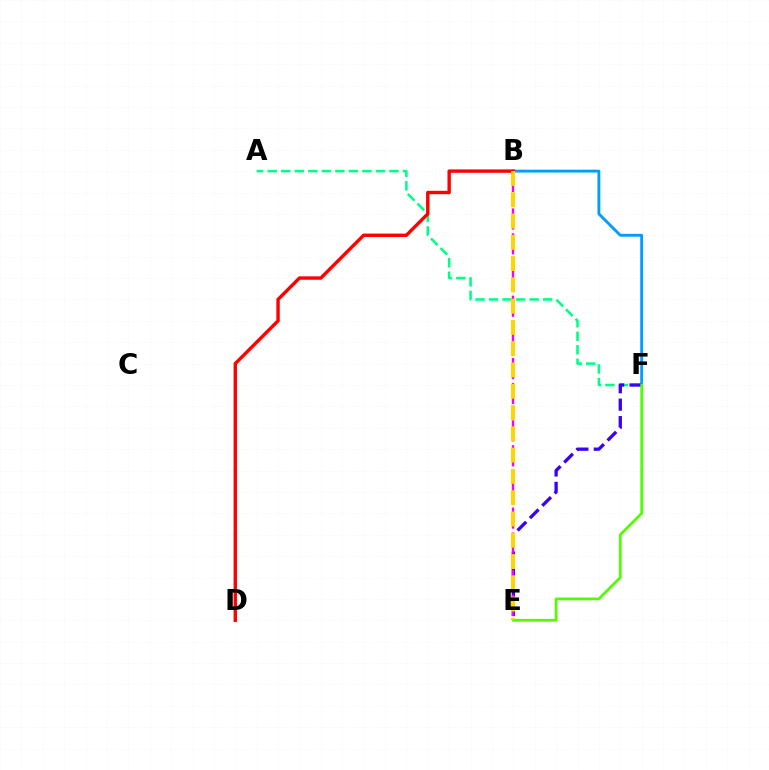{('B', 'F'): [{'color': '#009eff', 'line_style': 'solid', 'thickness': 2.07}], ('A', 'F'): [{'color': '#00ff86', 'line_style': 'dashed', 'thickness': 1.84}], ('E', 'F'): [{'color': '#3700ff', 'line_style': 'dashed', 'thickness': 2.37}, {'color': '#4fff00', 'line_style': 'solid', 'thickness': 1.97}], ('B', 'E'): [{'color': '#ff00ed', 'line_style': 'dashed', 'thickness': 1.69}, {'color': '#ffd500', 'line_style': 'dashed', 'thickness': 2.89}], ('B', 'D'): [{'color': '#ff0000', 'line_style': 'solid', 'thickness': 2.44}]}